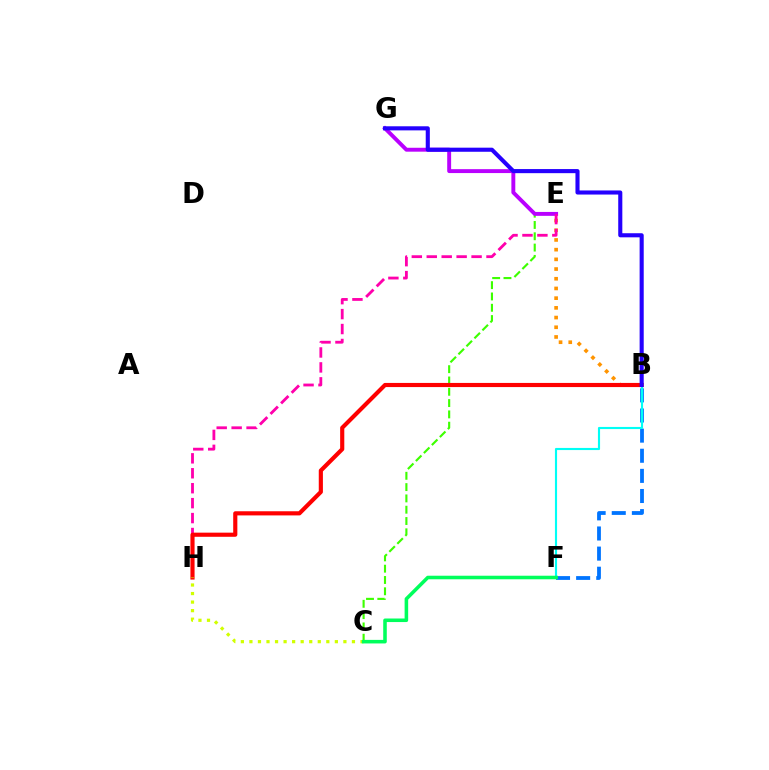{('C', 'E'): [{'color': '#3dff00', 'line_style': 'dashed', 'thickness': 1.54}], ('E', 'G'): [{'color': '#b900ff', 'line_style': 'solid', 'thickness': 2.82}], ('B', 'E'): [{'color': '#ff9400', 'line_style': 'dotted', 'thickness': 2.64}], ('B', 'F'): [{'color': '#0074ff', 'line_style': 'dashed', 'thickness': 2.73}, {'color': '#00fff6', 'line_style': 'solid', 'thickness': 1.54}], ('E', 'H'): [{'color': '#ff00ac', 'line_style': 'dashed', 'thickness': 2.03}], ('B', 'H'): [{'color': '#ff0000', 'line_style': 'solid', 'thickness': 2.98}], ('C', 'H'): [{'color': '#d1ff00', 'line_style': 'dotted', 'thickness': 2.32}], ('B', 'G'): [{'color': '#2500ff', 'line_style': 'solid', 'thickness': 2.95}], ('C', 'F'): [{'color': '#00ff5c', 'line_style': 'solid', 'thickness': 2.56}]}